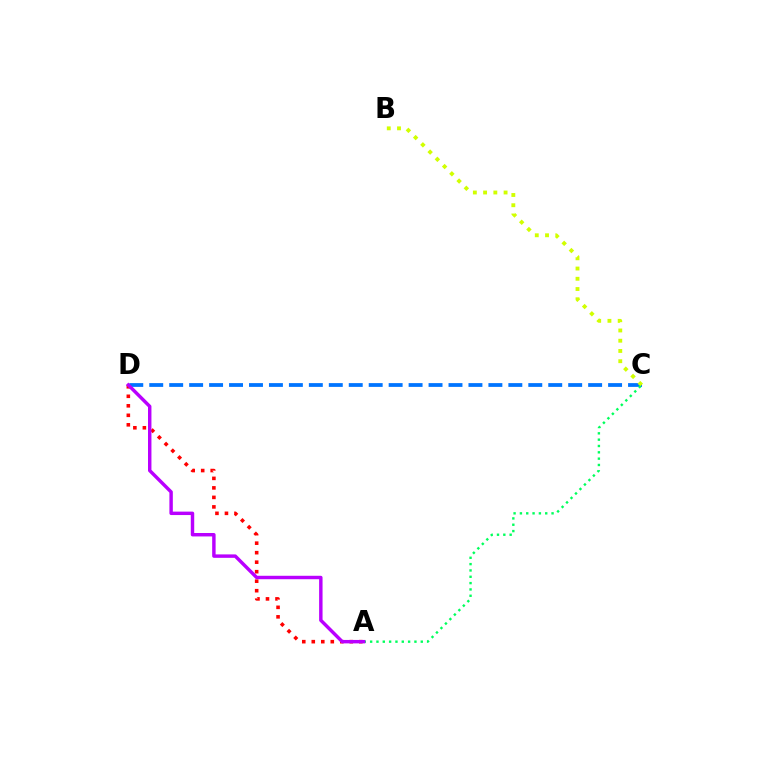{('C', 'D'): [{'color': '#0074ff', 'line_style': 'dashed', 'thickness': 2.71}], ('B', 'C'): [{'color': '#d1ff00', 'line_style': 'dotted', 'thickness': 2.78}], ('A', 'D'): [{'color': '#ff0000', 'line_style': 'dotted', 'thickness': 2.58}, {'color': '#b900ff', 'line_style': 'solid', 'thickness': 2.47}], ('A', 'C'): [{'color': '#00ff5c', 'line_style': 'dotted', 'thickness': 1.72}]}